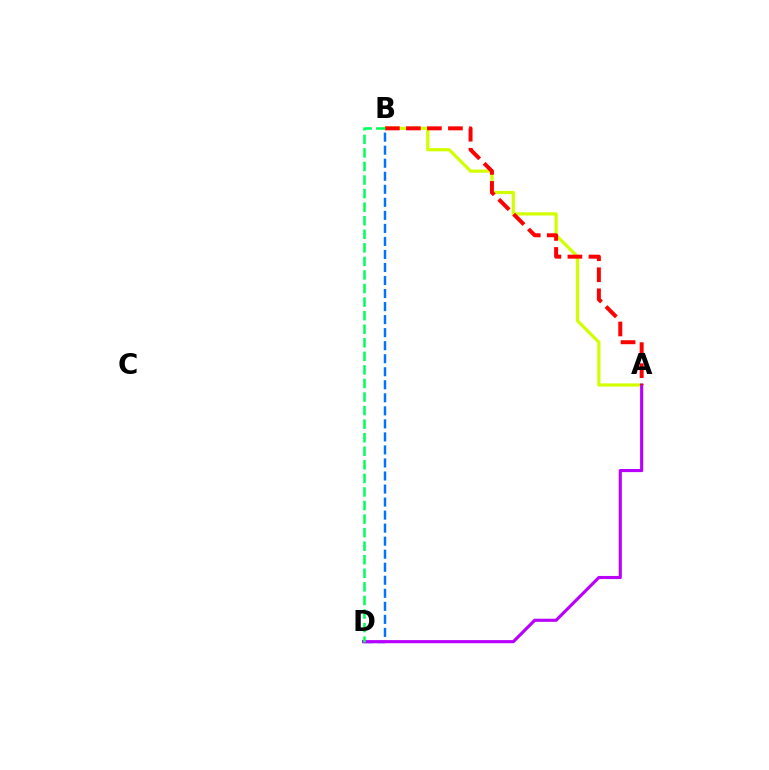{('A', 'B'): [{'color': '#d1ff00', 'line_style': 'solid', 'thickness': 2.31}, {'color': '#ff0000', 'line_style': 'dashed', 'thickness': 2.86}], ('B', 'D'): [{'color': '#0074ff', 'line_style': 'dashed', 'thickness': 1.77}, {'color': '#00ff5c', 'line_style': 'dashed', 'thickness': 1.84}], ('A', 'D'): [{'color': '#b900ff', 'line_style': 'solid', 'thickness': 2.24}]}